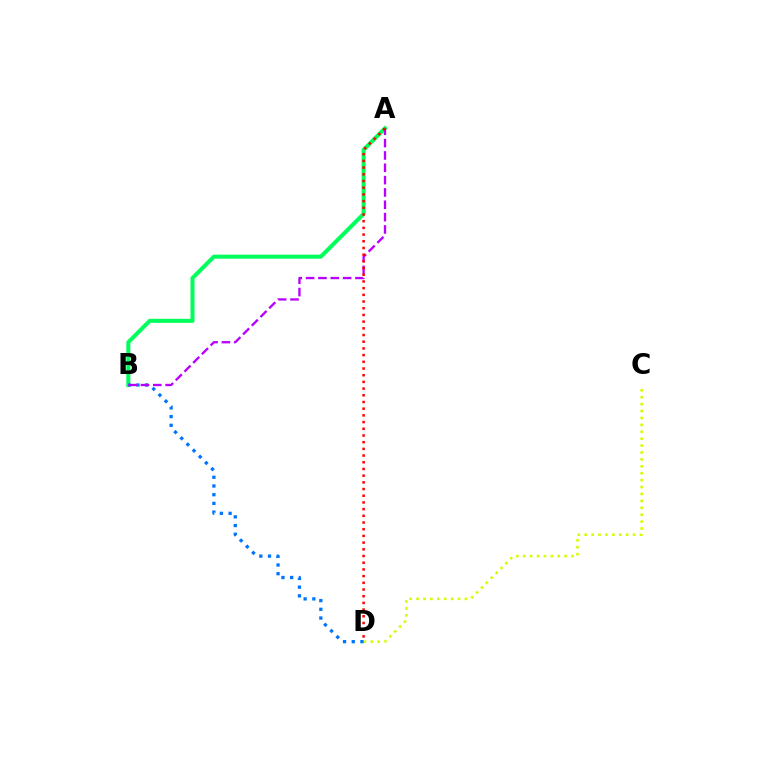{('C', 'D'): [{'color': '#d1ff00', 'line_style': 'dotted', 'thickness': 1.88}], ('A', 'B'): [{'color': '#00ff5c', 'line_style': 'solid', 'thickness': 2.9}, {'color': '#b900ff', 'line_style': 'dashed', 'thickness': 1.68}], ('B', 'D'): [{'color': '#0074ff', 'line_style': 'dotted', 'thickness': 2.37}], ('A', 'D'): [{'color': '#ff0000', 'line_style': 'dotted', 'thickness': 1.82}]}